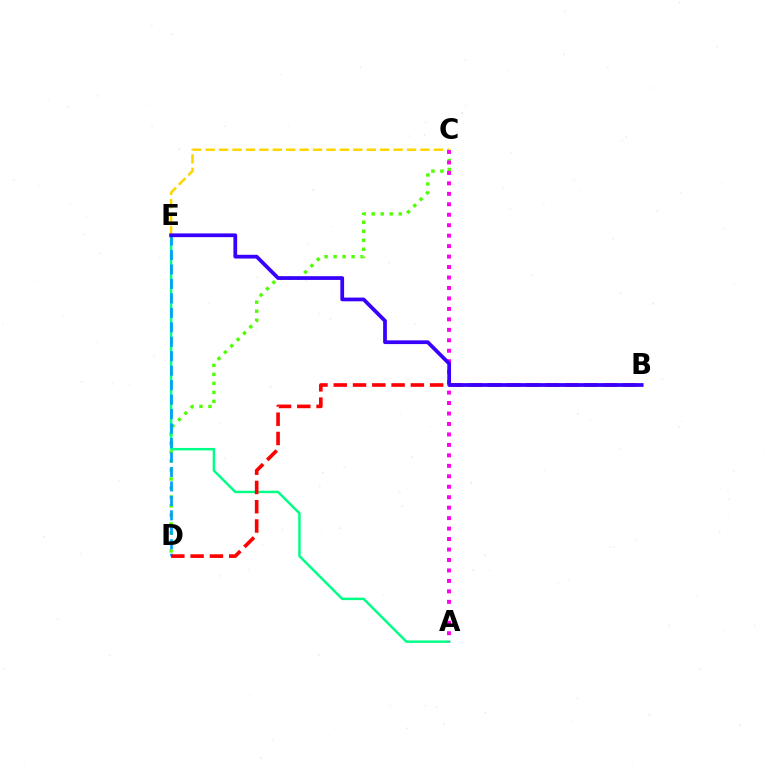{('C', 'D'): [{'color': '#4fff00', 'line_style': 'dotted', 'thickness': 2.44}], ('A', 'E'): [{'color': '#00ff86', 'line_style': 'solid', 'thickness': 1.78}], ('D', 'E'): [{'color': '#009eff', 'line_style': 'dashed', 'thickness': 1.96}], ('C', 'E'): [{'color': '#ffd500', 'line_style': 'dashed', 'thickness': 1.82}], ('B', 'D'): [{'color': '#ff0000', 'line_style': 'dashed', 'thickness': 2.62}], ('A', 'C'): [{'color': '#ff00ed', 'line_style': 'dotted', 'thickness': 2.84}], ('B', 'E'): [{'color': '#3700ff', 'line_style': 'solid', 'thickness': 2.7}]}